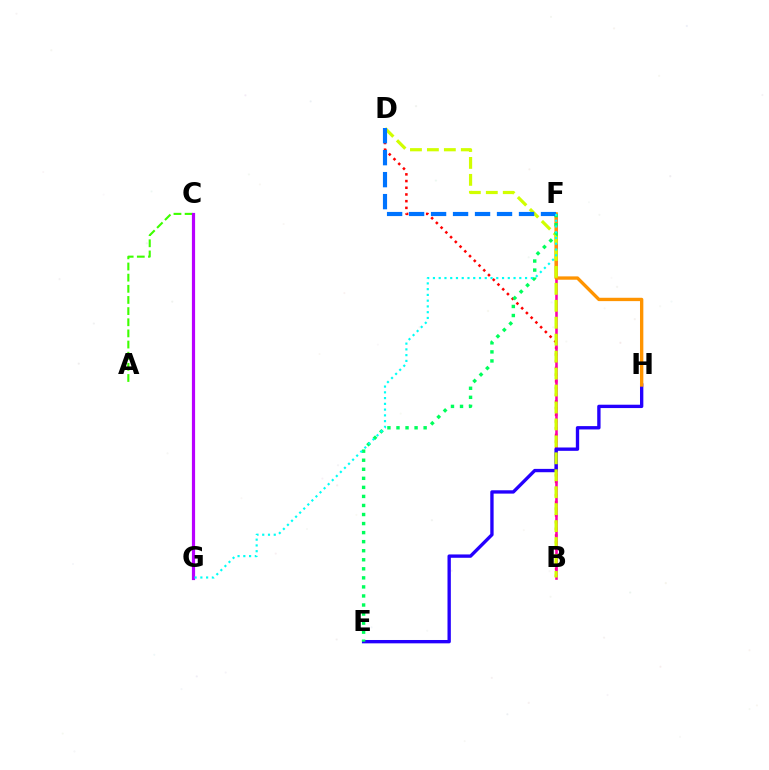{('B', 'D'): [{'color': '#ff0000', 'line_style': 'dotted', 'thickness': 1.82}, {'color': '#d1ff00', 'line_style': 'dashed', 'thickness': 2.3}], ('B', 'F'): [{'color': '#ff00ac', 'line_style': 'solid', 'thickness': 1.86}], ('E', 'H'): [{'color': '#2500ff', 'line_style': 'solid', 'thickness': 2.41}], ('A', 'C'): [{'color': '#3dff00', 'line_style': 'dashed', 'thickness': 1.51}], ('F', 'H'): [{'color': '#ff9400', 'line_style': 'solid', 'thickness': 2.41}], ('C', 'G'): [{'color': '#b900ff', 'line_style': 'solid', 'thickness': 2.3}], ('E', 'F'): [{'color': '#00ff5c', 'line_style': 'dotted', 'thickness': 2.46}], ('D', 'F'): [{'color': '#0074ff', 'line_style': 'dashed', 'thickness': 2.99}], ('F', 'G'): [{'color': '#00fff6', 'line_style': 'dotted', 'thickness': 1.56}]}